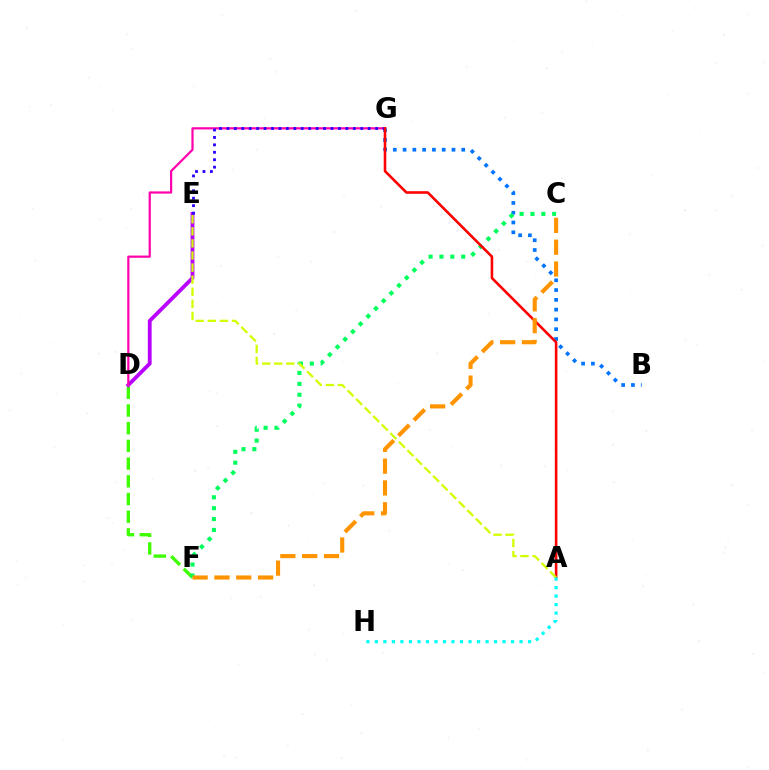{('D', 'F'): [{'color': '#3dff00', 'line_style': 'dashed', 'thickness': 2.41}], ('B', 'G'): [{'color': '#0074ff', 'line_style': 'dotted', 'thickness': 2.66}], ('D', 'E'): [{'color': '#b900ff', 'line_style': 'solid', 'thickness': 2.75}], ('D', 'G'): [{'color': '#ff00ac', 'line_style': 'solid', 'thickness': 1.6}], ('E', 'G'): [{'color': '#2500ff', 'line_style': 'dotted', 'thickness': 2.02}], ('C', 'F'): [{'color': '#00ff5c', 'line_style': 'dotted', 'thickness': 2.95}, {'color': '#ff9400', 'line_style': 'dashed', 'thickness': 2.96}], ('A', 'G'): [{'color': '#ff0000', 'line_style': 'solid', 'thickness': 1.87}], ('A', 'E'): [{'color': '#d1ff00', 'line_style': 'dashed', 'thickness': 1.64}], ('A', 'H'): [{'color': '#00fff6', 'line_style': 'dotted', 'thickness': 2.31}]}